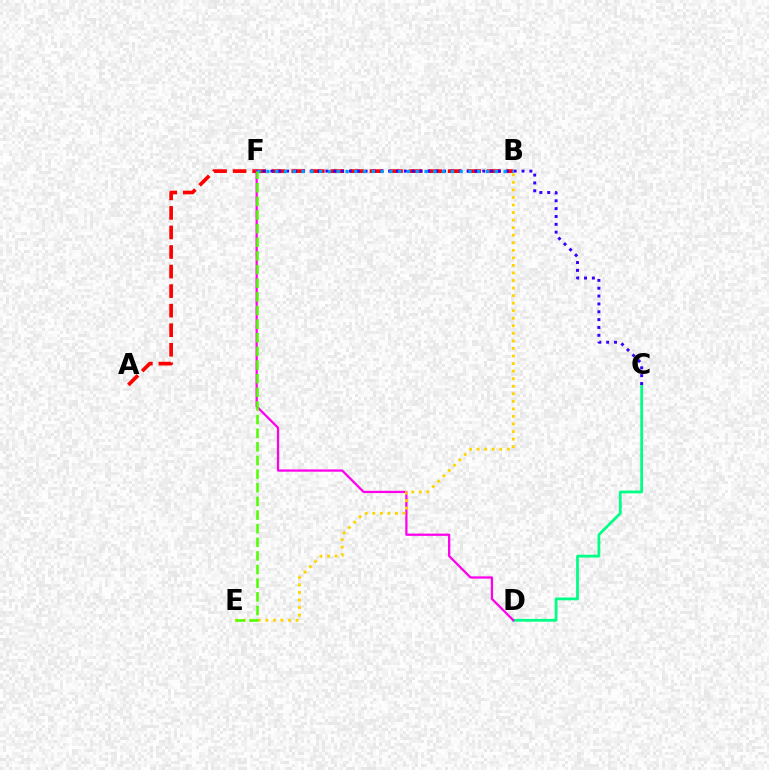{('A', 'B'): [{'color': '#ff0000', 'line_style': 'dashed', 'thickness': 2.66}], ('C', 'D'): [{'color': '#00ff86', 'line_style': 'solid', 'thickness': 2.0}], ('D', 'F'): [{'color': '#ff00ed', 'line_style': 'solid', 'thickness': 1.63}], ('C', 'F'): [{'color': '#3700ff', 'line_style': 'dotted', 'thickness': 2.13}], ('B', 'F'): [{'color': '#009eff', 'line_style': 'dotted', 'thickness': 2.39}], ('B', 'E'): [{'color': '#ffd500', 'line_style': 'dotted', 'thickness': 2.05}], ('E', 'F'): [{'color': '#4fff00', 'line_style': 'dashed', 'thickness': 1.85}]}